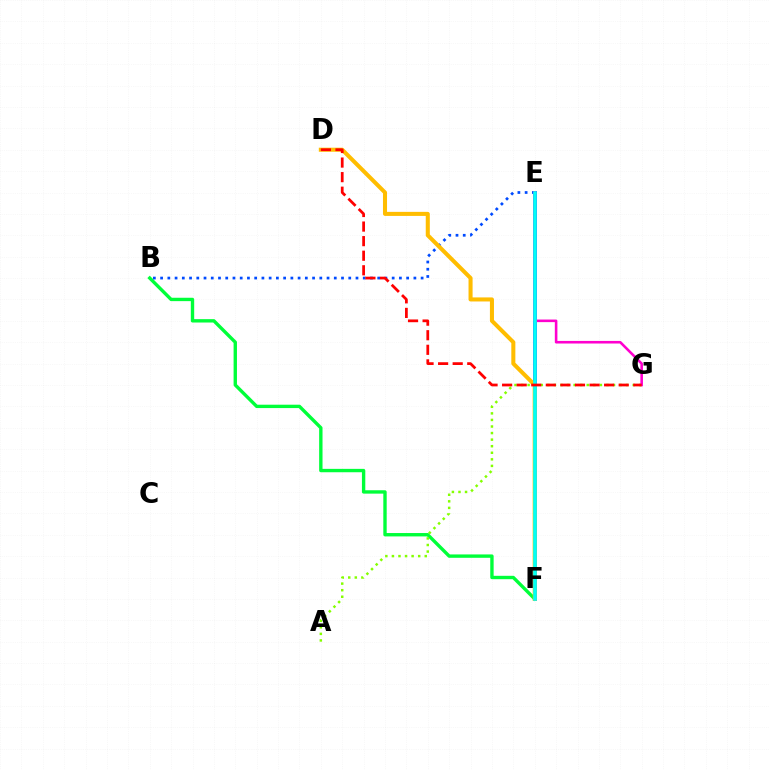{('B', 'F'): [{'color': '#00ff39', 'line_style': 'solid', 'thickness': 2.43}], ('A', 'G'): [{'color': '#84ff00', 'line_style': 'dotted', 'thickness': 1.78}], ('B', 'E'): [{'color': '#004bff', 'line_style': 'dotted', 'thickness': 1.97}], ('E', 'F'): [{'color': '#7200ff', 'line_style': 'solid', 'thickness': 2.86}, {'color': '#00fff6', 'line_style': 'solid', 'thickness': 2.62}], ('D', 'F'): [{'color': '#ffbd00', 'line_style': 'solid', 'thickness': 2.92}], ('E', 'G'): [{'color': '#ff00cf', 'line_style': 'solid', 'thickness': 1.86}], ('D', 'G'): [{'color': '#ff0000', 'line_style': 'dashed', 'thickness': 1.98}]}